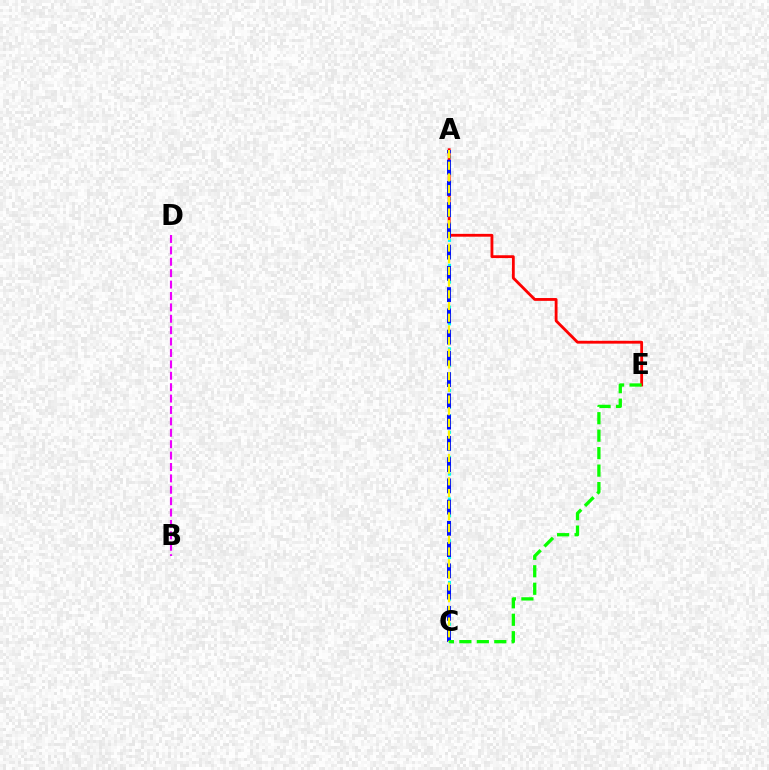{('A', 'C'): [{'color': '#00fff6', 'line_style': 'dotted', 'thickness': 2.27}, {'color': '#0010ff', 'line_style': 'dashed', 'thickness': 2.89}, {'color': '#fcf500', 'line_style': 'dashed', 'thickness': 1.59}], ('A', 'E'): [{'color': '#ff0000', 'line_style': 'solid', 'thickness': 2.04}], ('B', 'D'): [{'color': '#ee00ff', 'line_style': 'dashed', 'thickness': 1.55}], ('C', 'E'): [{'color': '#08ff00', 'line_style': 'dashed', 'thickness': 2.37}]}